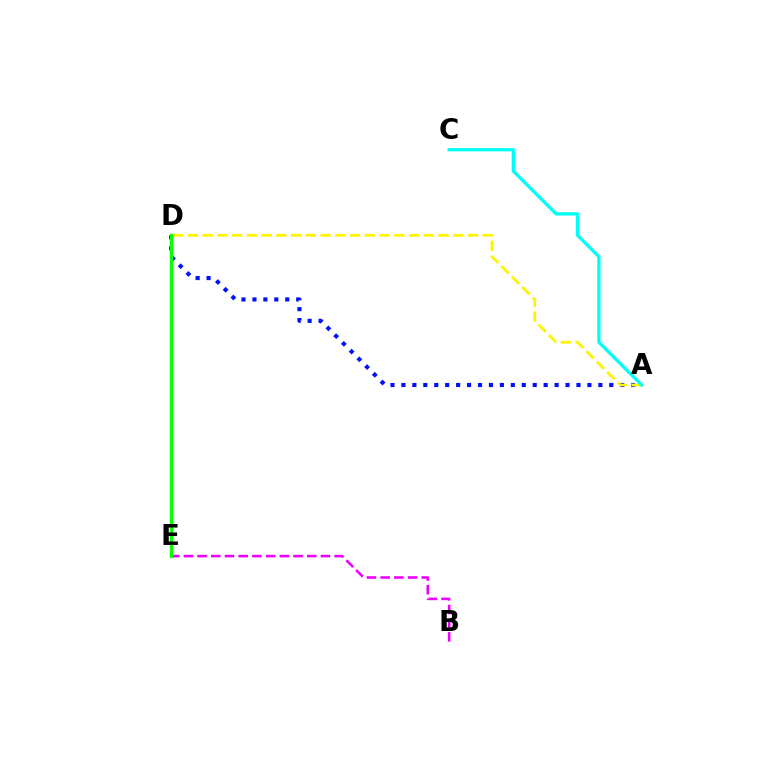{('B', 'E'): [{'color': '#ee00ff', 'line_style': 'dashed', 'thickness': 1.86}], ('D', 'E'): [{'color': '#ff0000', 'line_style': 'solid', 'thickness': 1.87}, {'color': '#08ff00', 'line_style': 'solid', 'thickness': 2.41}], ('A', 'D'): [{'color': '#0010ff', 'line_style': 'dotted', 'thickness': 2.97}, {'color': '#fcf500', 'line_style': 'dashed', 'thickness': 2.0}], ('A', 'C'): [{'color': '#00fff6', 'line_style': 'solid', 'thickness': 2.38}]}